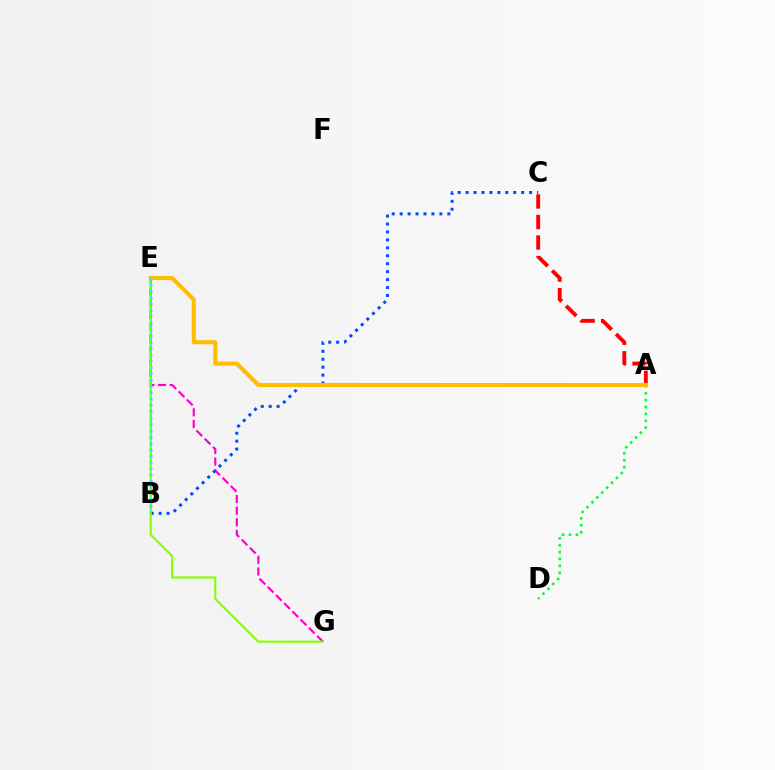{('A', 'D'): [{'color': '#00ff39', 'line_style': 'dotted', 'thickness': 1.88}], ('B', 'E'): [{'color': '#7200ff', 'line_style': 'dotted', 'thickness': 1.72}, {'color': '#00fff6', 'line_style': 'dotted', 'thickness': 1.61}], ('A', 'C'): [{'color': '#ff0000', 'line_style': 'dashed', 'thickness': 2.79}], ('E', 'G'): [{'color': '#ff00cf', 'line_style': 'dashed', 'thickness': 1.58}, {'color': '#84ff00', 'line_style': 'solid', 'thickness': 1.52}], ('B', 'C'): [{'color': '#004bff', 'line_style': 'dotted', 'thickness': 2.16}], ('A', 'E'): [{'color': '#ffbd00', 'line_style': 'solid', 'thickness': 2.93}]}